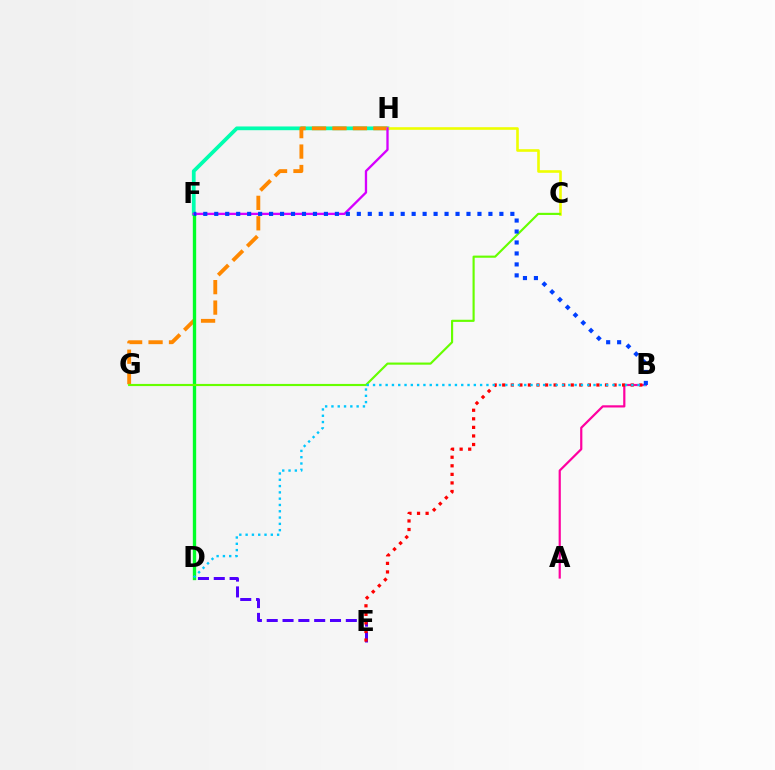{('D', 'E'): [{'color': '#4f00ff', 'line_style': 'dashed', 'thickness': 2.15}], ('F', 'H'): [{'color': '#00ffaf', 'line_style': 'solid', 'thickness': 2.69}, {'color': '#d600ff', 'line_style': 'solid', 'thickness': 1.66}], ('G', 'H'): [{'color': '#ff8800', 'line_style': 'dashed', 'thickness': 2.78}], ('D', 'F'): [{'color': '#00ff27', 'line_style': 'solid', 'thickness': 2.41}], ('C', 'H'): [{'color': '#eeff00', 'line_style': 'solid', 'thickness': 1.88}], ('A', 'B'): [{'color': '#ff00a0', 'line_style': 'solid', 'thickness': 1.59}], ('C', 'G'): [{'color': '#66ff00', 'line_style': 'solid', 'thickness': 1.55}], ('B', 'E'): [{'color': '#ff0000', 'line_style': 'dotted', 'thickness': 2.33}], ('B', 'D'): [{'color': '#00c7ff', 'line_style': 'dotted', 'thickness': 1.71}], ('B', 'F'): [{'color': '#003fff', 'line_style': 'dotted', 'thickness': 2.98}]}